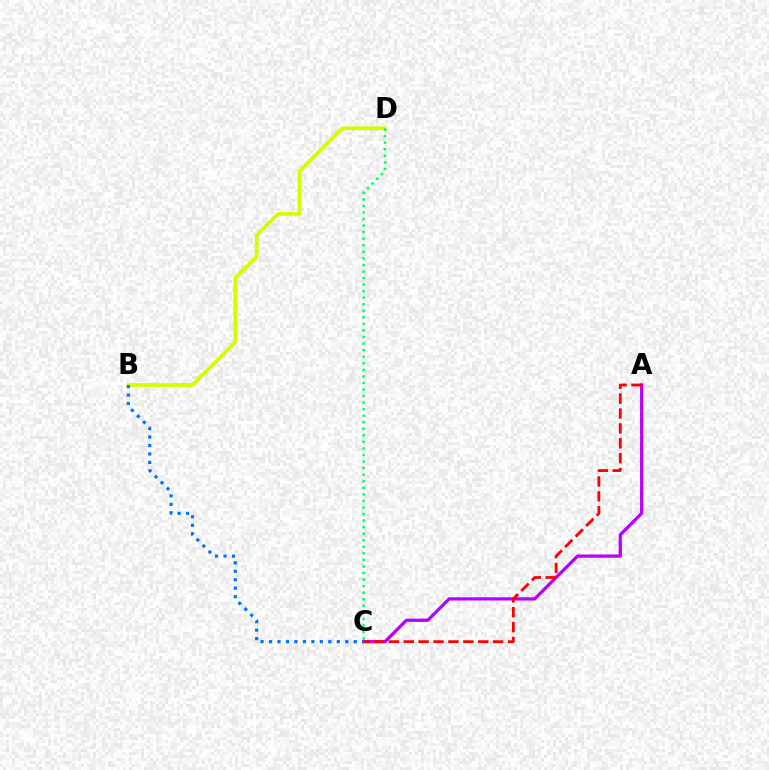{('A', 'C'): [{'color': '#b900ff', 'line_style': 'solid', 'thickness': 2.33}, {'color': '#ff0000', 'line_style': 'dashed', 'thickness': 2.02}], ('B', 'D'): [{'color': '#d1ff00', 'line_style': 'solid', 'thickness': 2.72}], ('B', 'C'): [{'color': '#0074ff', 'line_style': 'dotted', 'thickness': 2.3}], ('C', 'D'): [{'color': '#00ff5c', 'line_style': 'dotted', 'thickness': 1.78}]}